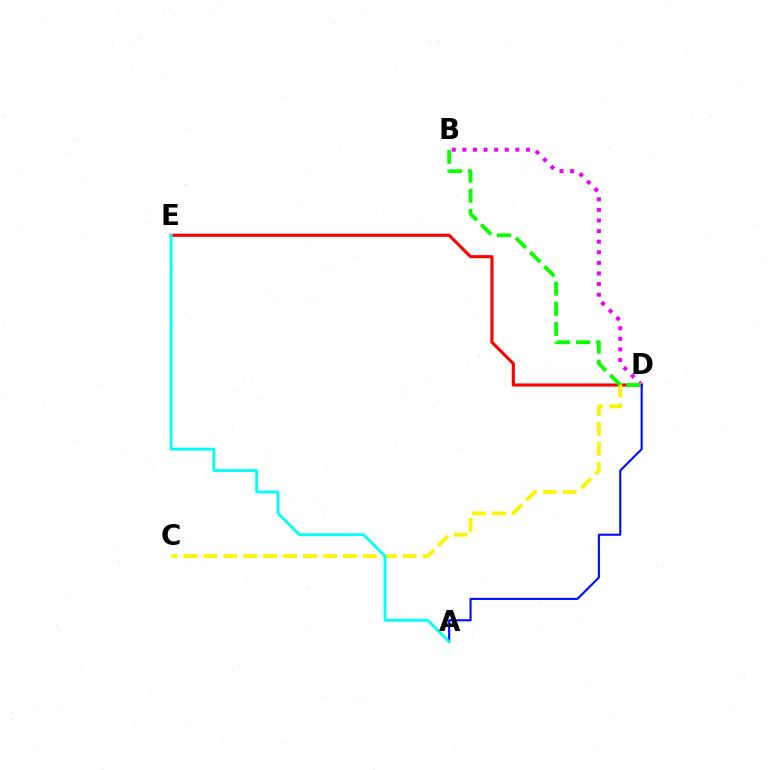{('B', 'D'): [{'color': '#ee00ff', 'line_style': 'dotted', 'thickness': 2.88}, {'color': '#08ff00', 'line_style': 'dashed', 'thickness': 2.73}], ('D', 'E'): [{'color': '#ff0000', 'line_style': 'solid', 'thickness': 2.24}], ('C', 'D'): [{'color': '#fcf500', 'line_style': 'dashed', 'thickness': 2.71}], ('A', 'D'): [{'color': '#0010ff', 'line_style': 'solid', 'thickness': 1.54}], ('A', 'E'): [{'color': '#00fff6', 'line_style': 'solid', 'thickness': 2.02}]}